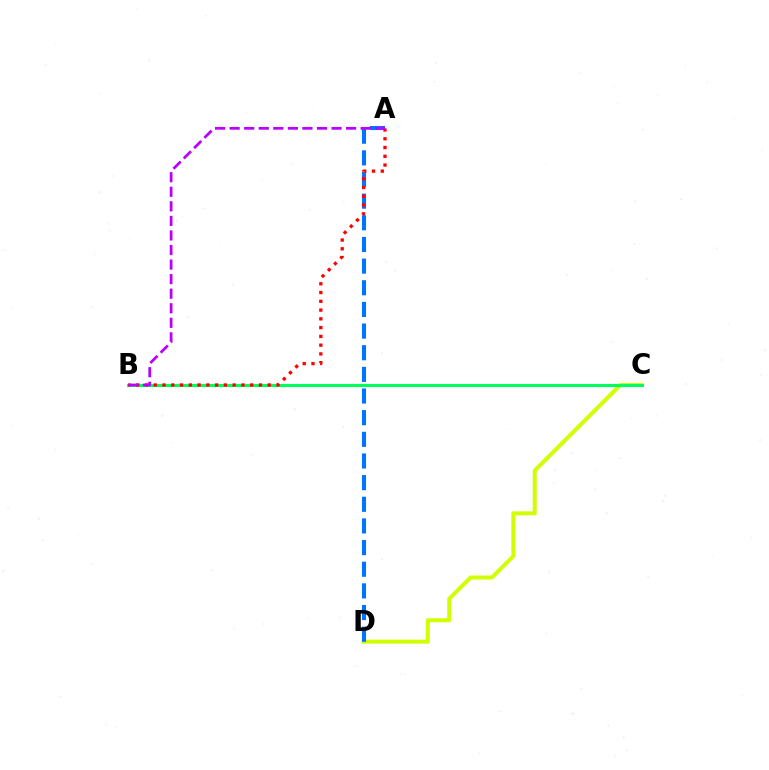{('C', 'D'): [{'color': '#d1ff00', 'line_style': 'solid', 'thickness': 2.87}], ('B', 'C'): [{'color': '#00ff5c', 'line_style': 'solid', 'thickness': 2.21}], ('A', 'D'): [{'color': '#0074ff', 'line_style': 'dashed', 'thickness': 2.94}], ('A', 'B'): [{'color': '#ff0000', 'line_style': 'dotted', 'thickness': 2.38}, {'color': '#b900ff', 'line_style': 'dashed', 'thickness': 1.98}]}